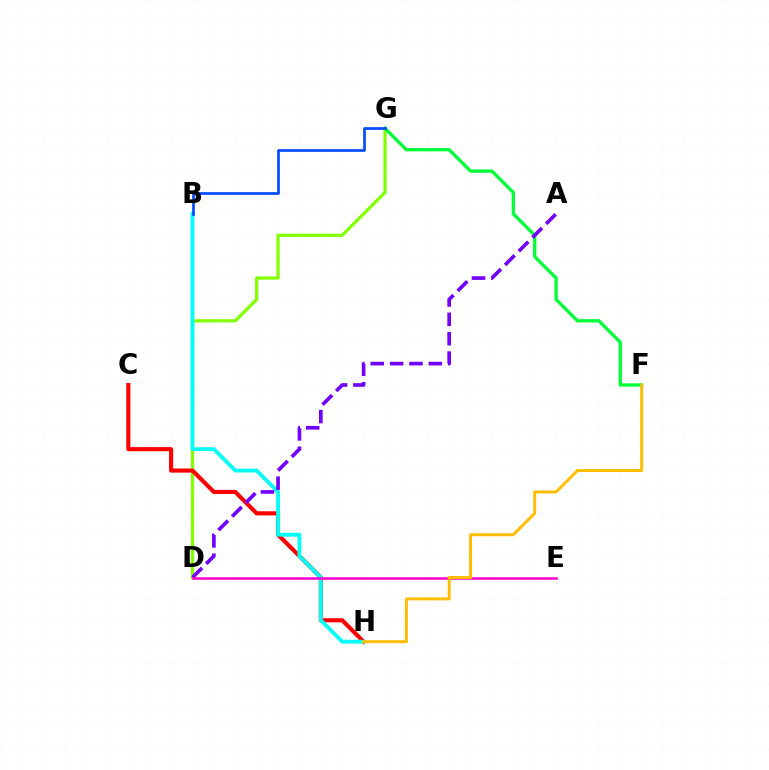{('D', 'G'): [{'color': '#84ff00', 'line_style': 'solid', 'thickness': 2.34}], ('C', 'H'): [{'color': '#ff0000', 'line_style': 'solid', 'thickness': 2.97}], ('F', 'G'): [{'color': '#00ff39', 'line_style': 'solid', 'thickness': 2.38}], ('B', 'H'): [{'color': '#00fff6', 'line_style': 'solid', 'thickness': 2.76}], ('A', 'D'): [{'color': '#7200ff', 'line_style': 'dashed', 'thickness': 2.63}], ('D', 'E'): [{'color': '#ff00cf', 'line_style': 'solid', 'thickness': 1.82}], ('F', 'H'): [{'color': '#ffbd00', 'line_style': 'solid', 'thickness': 2.12}], ('B', 'G'): [{'color': '#004bff', 'line_style': 'solid', 'thickness': 1.94}]}